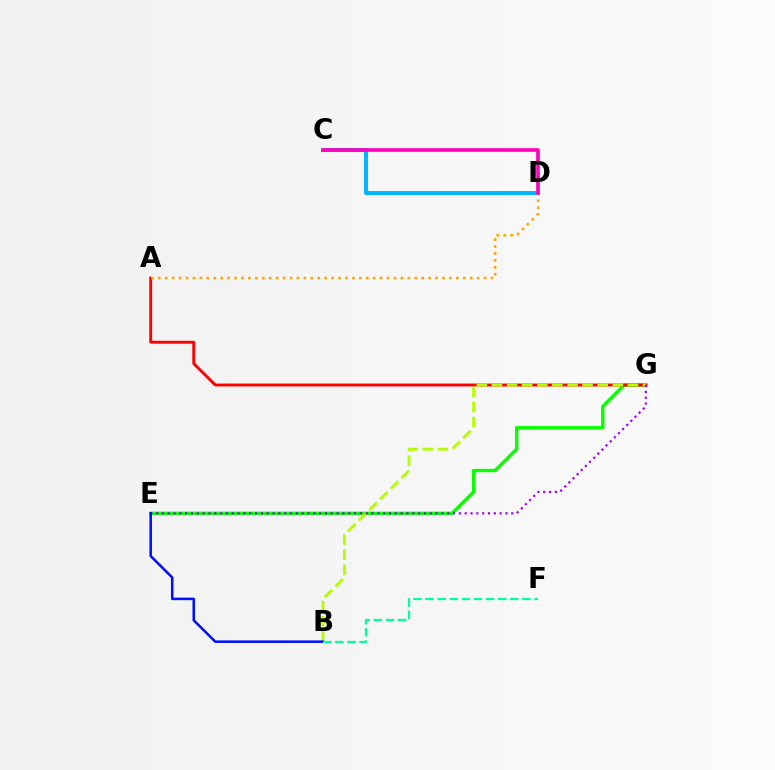{('E', 'G'): [{'color': '#08ff00', 'line_style': 'solid', 'thickness': 2.43}, {'color': '#9b00ff', 'line_style': 'dotted', 'thickness': 1.58}], ('A', 'G'): [{'color': '#ff0000', 'line_style': 'solid', 'thickness': 2.08}], ('B', 'G'): [{'color': '#b3ff00', 'line_style': 'dashed', 'thickness': 2.05}], ('C', 'D'): [{'color': '#00b5ff', 'line_style': 'solid', 'thickness': 2.84}, {'color': '#ff00bd', 'line_style': 'solid', 'thickness': 2.62}], ('B', 'E'): [{'color': '#0010ff', 'line_style': 'solid', 'thickness': 1.82}], ('B', 'F'): [{'color': '#00ff9d', 'line_style': 'dashed', 'thickness': 1.65}], ('A', 'D'): [{'color': '#ffa500', 'line_style': 'dotted', 'thickness': 1.88}]}